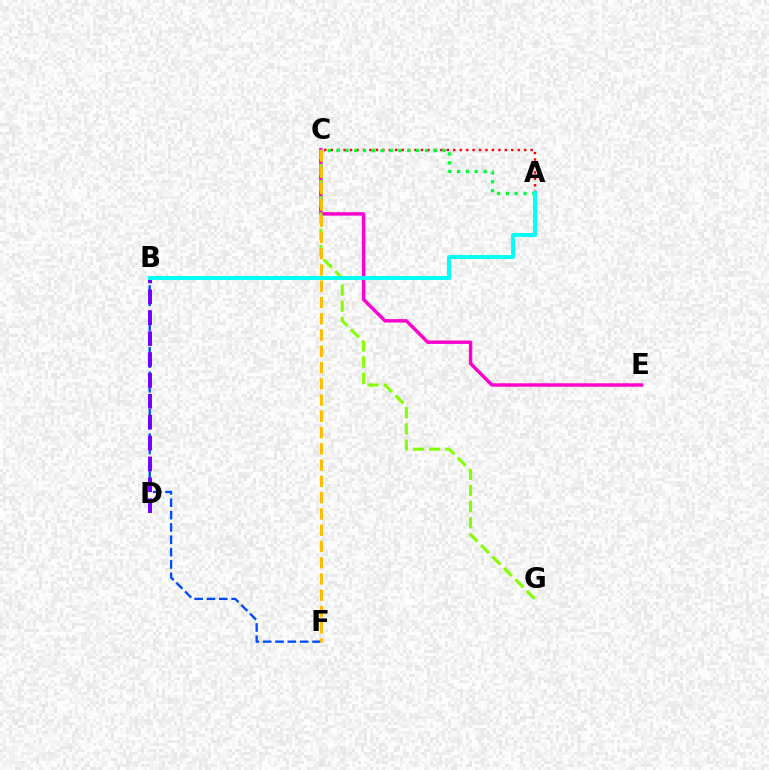{('A', 'C'): [{'color': '#ff0000', 'line_style': 'dotted', 'thickness': 1.75}, {'color': '#00ff39', 'line_style': 'dotted', 'thickness': 2.4}], ('B', 'F'): [{'color': '#004bff', 'line_style': 'dashed', 'thickness': 1.68}], ('C', 'E'): [{'color': '#ff00cf', 'line_style': 'solid', 'thickness': 2.47}], ('B', 'D'): [{'color': '#7200ff', 'line_style': 'dashed', 'thickness': 2.84}], ('C', 'G'): [{'color': '#84ff00', 'line_style': 'dashed', 'thickness': 2.2}], ('A', 'B'): [{'color': '#00fff6', 'line_style': 'solid', 'thickness': 2.83}], ('C', 'F'): [{'color': '#ffbd00', 'line_style': 'dashed', 'thickness': 2.21}]}